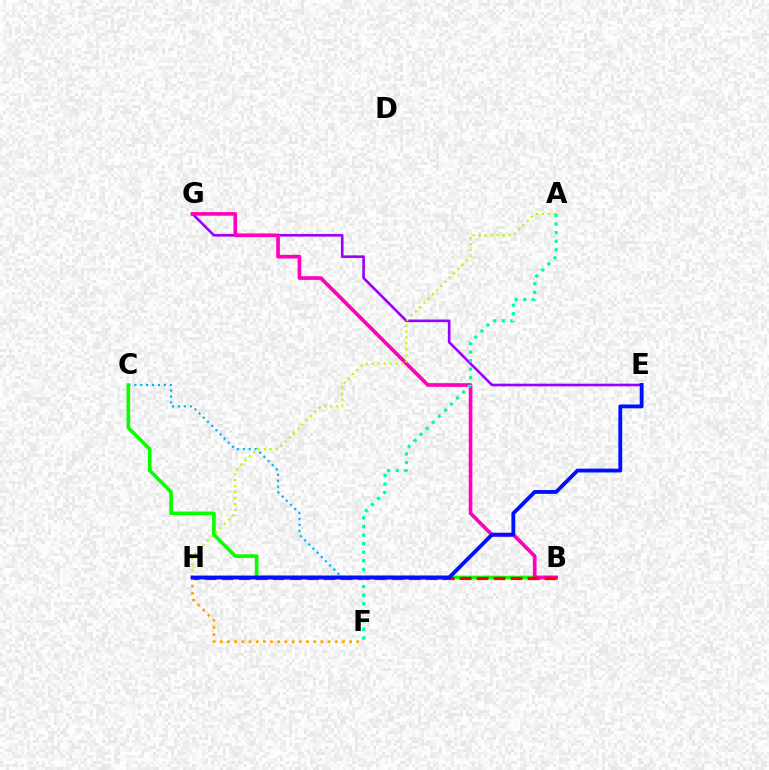{('E', 'G'): [{'color': '#9b00ff', 'line_style': 'solid', 'thickness': 1.89}], ('B', 'C'): [{'color': '#00b5ff', 'line_style': 'dotted', 'thickness': 1.6}, {'color': '#08ff00', 'line_style': 'solid', 'thickness': 2.62}], ('B', 'G'): [{'color': '#ff00bd', 'line_style': 'solid', 'thickness': 2.64}], ('B', 'H'): [{'color': '#ff0000', 'line_style': 'dashed', 'thickness': 2.31}], ('A', 'H'): [{'color': '#b3ff00', 'line_style': 'dotted', 'thickness': 1.63}], ('F', 'H'): [{'color': '#ffa500', 'line_style': 'dotted', 'thickness': 1.95}], ('A', 'F'): [{'color': '#00ff9d', 'line_style': 'dotted', 'thickness': 2.33}], ('E', 'H'): [{'color': '#0010ff', 'line_style': 'solid', 'thickness': 2.77}]}